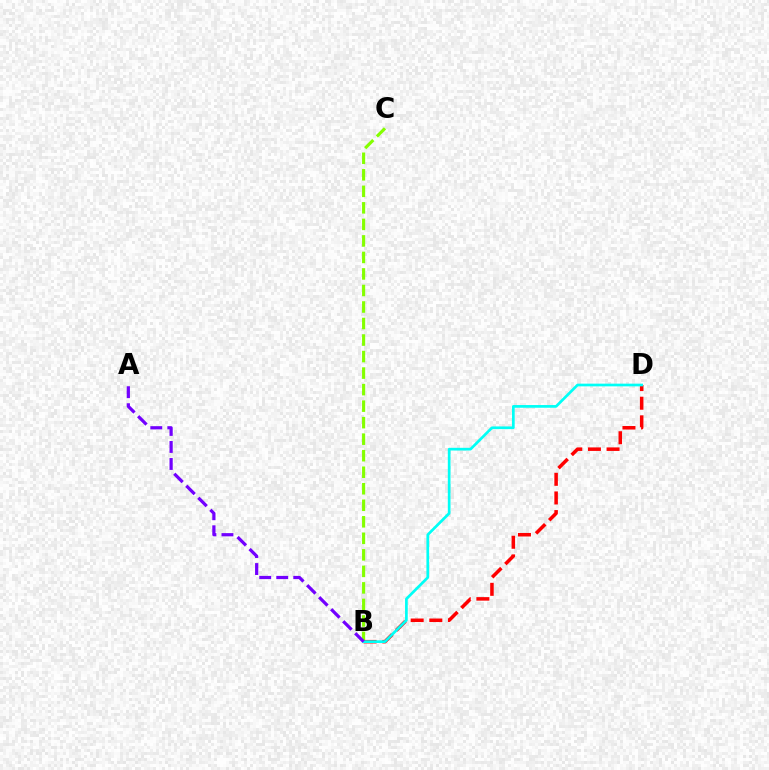{('B', 'C'): [{'color': '#84ff00', 'line_style': 'dashed', 'thickness': 2.24}], ('B', 'D'): [{'color': '#ff0000', 'line_style': 'dashed', 'thickness': 2.53}, {'color': '#00fff6', 'line_style': 'solid', 'thickness': 1.94}], ('A', 'B'): [{'color': '#7200ff', 'line_style': 'dashed', 'thickness': 2.31}]}